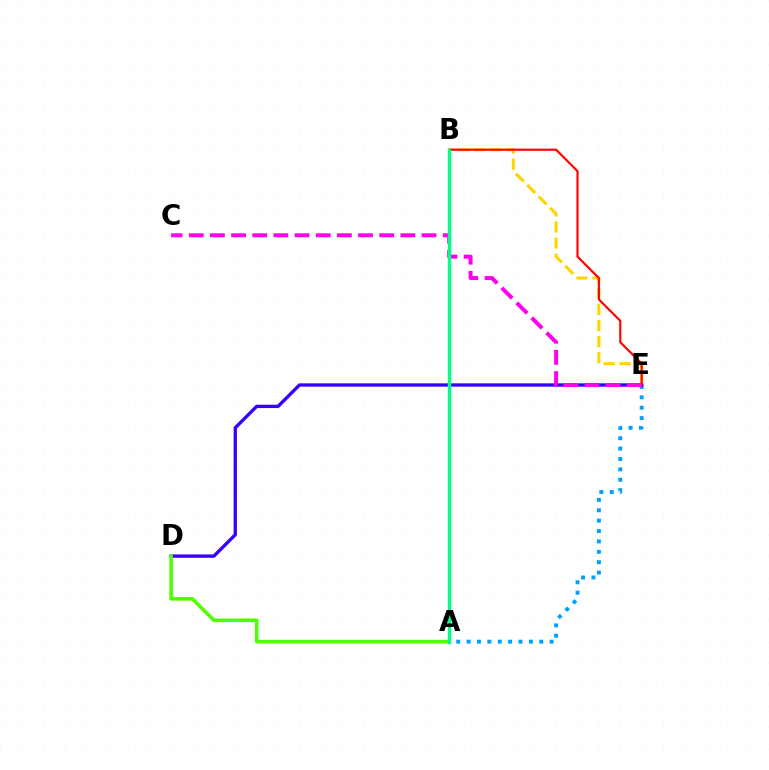{('A', 'E'): [{'color': '#009eff', 'line_style': 'dotted', 'thickness': 2.82}], ('B', 'E'): [{'color': '#ffd500', 'line_style': 'dashed', 'thickness': 2.19}, {'color': '#ff0000', 'line_style': 'solid', 'thickness': 1.54}], ('D', 'E'): [{'color': '#3700ff', 'line_style': 'solid', 'thickness': 2.41}], ('C', 'E'): [{'color': '#ff00ed', 'line_style': 'dashed', 'thickness': 2.87}], ('A', 'D'): [{'color': '#4fff00', 'line_style': 'solid', 'thickness': 2.55}], ('A', 'B'): [{'color': '#00ff86', 'line_style': 'solid', 'thickness': 2.42}]}